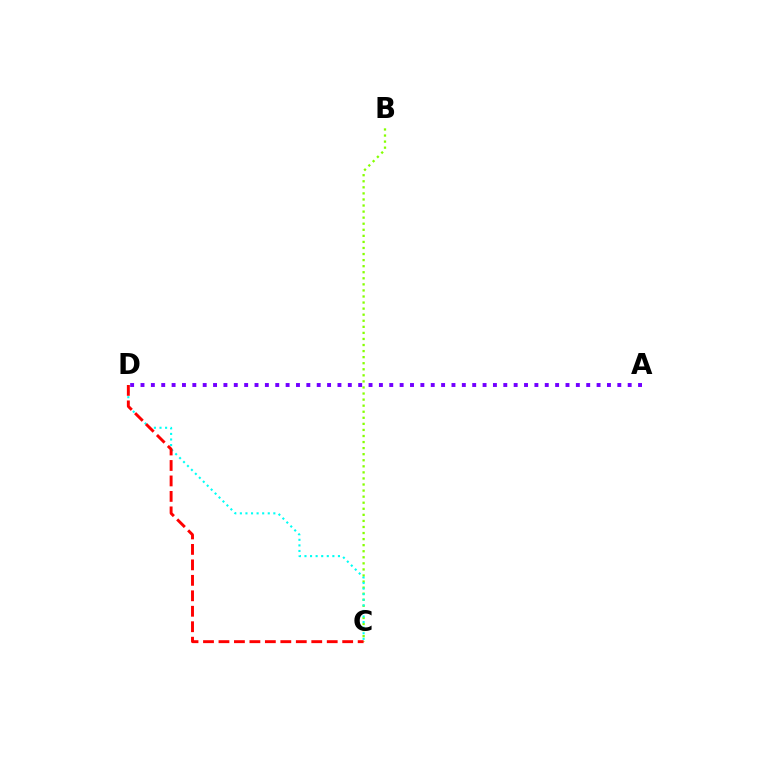{('B', 'C'): [{'color': '#84ff00', 'line_style': 'dotted', 'thickness': 1.65}], ('C', 'D'): [{'color': '#00fff6', 'line_style': 'dotted', 'thickness': 1.52}, {'color': '#ff0000', 'line_style': 'dashed', 'thickness': 2.1}], ('A', 'D'): [{'color': '#7200ff', 'line_style': 'dotted', 'thickness': 2.82}]}